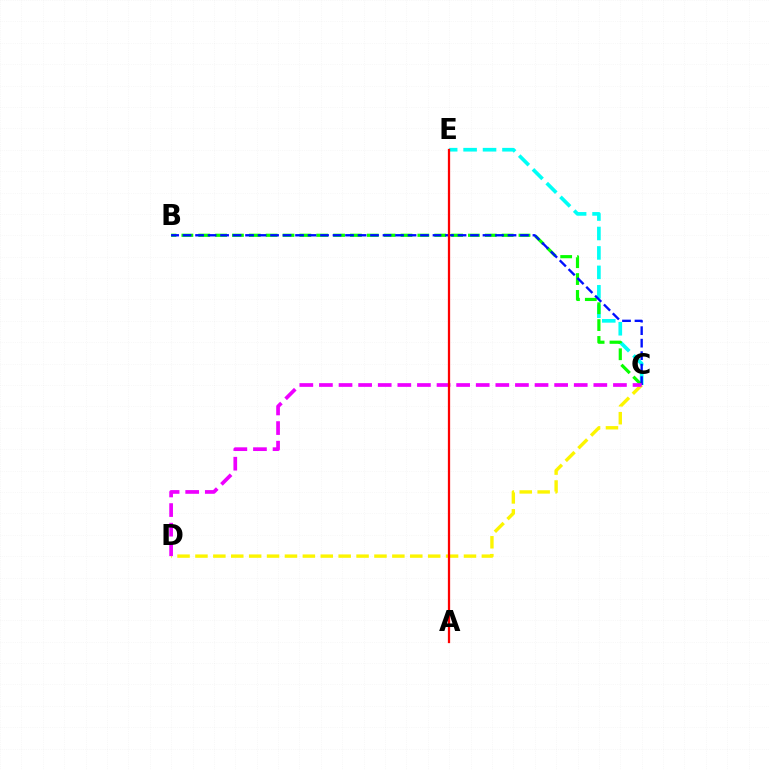{('C', 'E'): [{'color': '#00fff6', 'line_style': 'dashed', 'thickness': 2.64}], ('B', 'C'): [{'color': '#08ff00', 'line_style': 'dashed', 'thickness': 2.29}, {'color': '#0010ff', 'line_style': 'dashed', 'thickness': 1.7}], ('C', 'D'): [{'color': '#fcf500', 'line_style': 'dashed', 'thickness': 2.43}, {'color': '#ee00ff', 'line_style': 'dashed', 'thickness': 2.66}], ('A', 'E'): [{'color': '#ff0000', 'line_style': 'solid', 'thickness': 1.63}]}